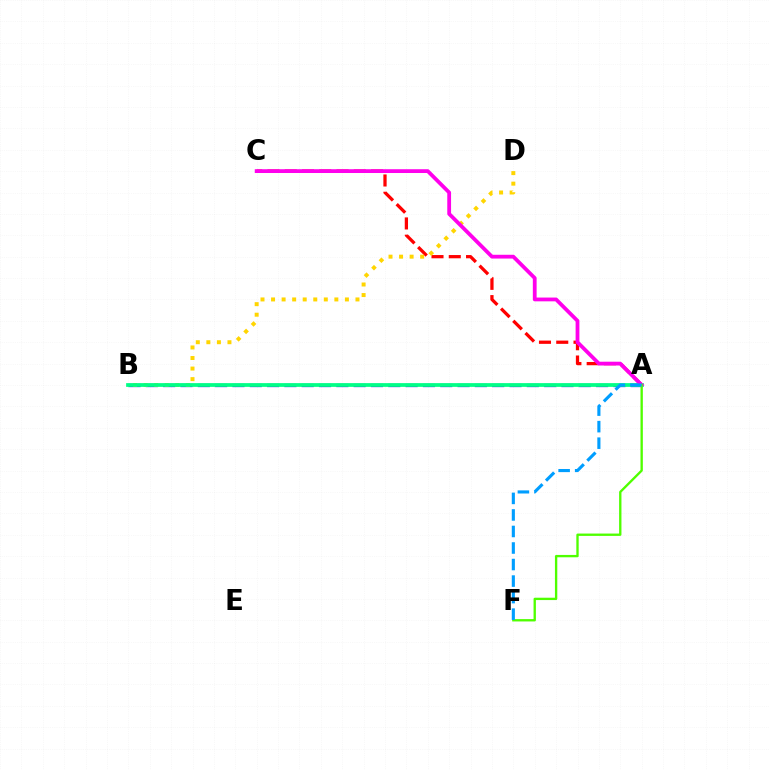{('A', 'B'): [{'color': '#3700ff', 'line_style': 'dashed', 'thickness': 2.35}, {'color': '#00ff86', 'line_style': 'solid', 'thickness': 2.69}], ('A', 'C'): [{'color': '#ff0000', 'line_style': 'dashed', 'thickness': 2.35}, {'color': '#ff00ed', 'line_style': 'solid', 'thickness': 2.72}], ('B', 'D'): [{'color': '#ffd500', 'line_style': 'dotted', 'thickness': 2.87}], ('A', 'F'): [{'color': '#4fff00', 'line_style': 'solid', 'thickness': 1.69}, {'color': '#009eff', 'line_style': 'dashed', 'thickness': 2.25}]}